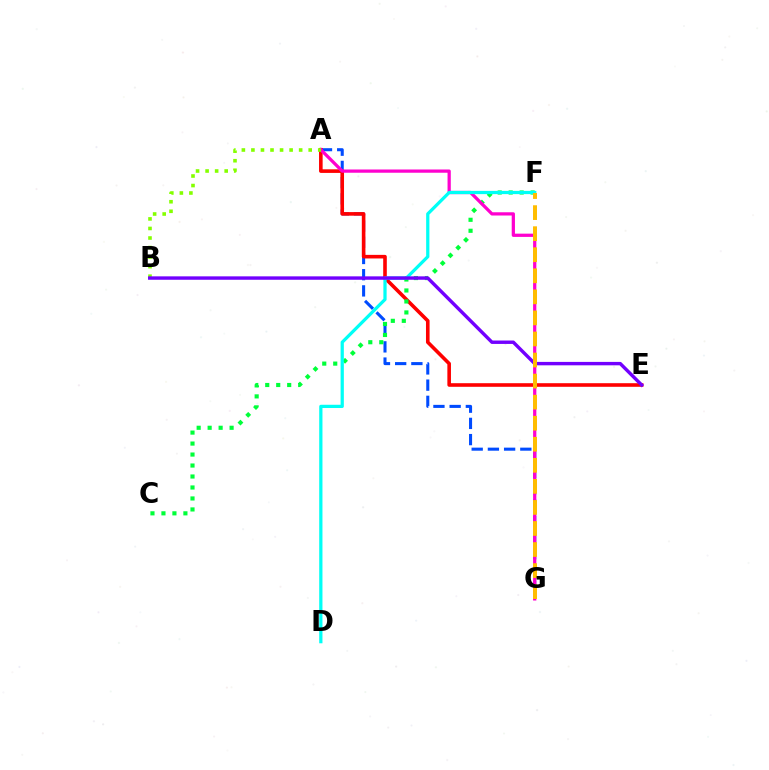{('A', 'G'): [{'color': '#004bff', 'line_style': 'dashed', 'thickness': 2.2}, {'color': '#ff00cf', 'line_style': 'solid', 'thickness': 2.34}], ('A', 'E'): [{'color': '#ff0000', 'line_style': 'solid', 'thickness': 2.59}], ('C', 'F'): [{'color': '#00ff39', 'line_style': 'dotted', 'thickness': 2.98}], ('A', 'B'): [{'color': '#84ff00', 'line_style': 'dotted', 'thickness': 2.59}], ('D', 'F'): [{'color': '#00fff6', 'line_style': 'solid', 'thickness': 2.34}], ('B', 'E'): [{'color': '#7200ff', 'line_style': 'solid', 'thickness': 2.46}], ('F', 'G'): [{'color': '#ffbd00', 'line_style': 'dashed', 'thickness': 2.86}]}